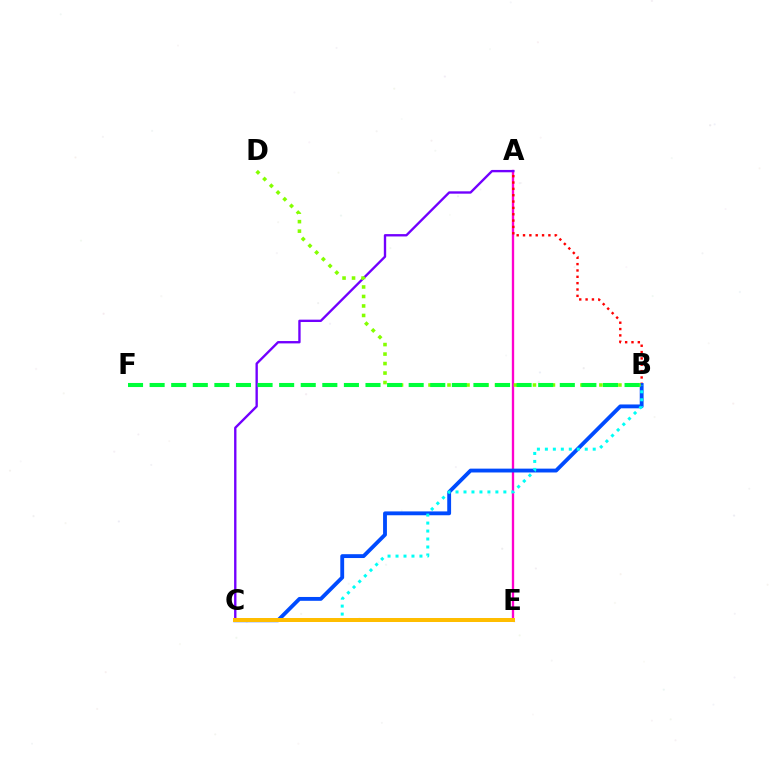{('A', 'E'): [{'color': '#ff00cf', 'line_style': 'solid', 'thickness': 1.68}], ('A', 'C'): [{'color': '#7200ff', 'line_style': 'solid', 'thickness': 1.7}], ('A', 'B'): [{'color': '#ff0000', 'line_style': 'dotted', 'thickness': 1.72}], ('B', 'C'): [{'color': '#004bff', 'line_style': 'solid', 'thickness': 2.77}, {'color': '#00fff6', 'line_style': 'dotted', 'thickness': 2.17}], ('B', 'D'): [{'color': '#84ff00', 'line_style': 'dotted', 'thickness': 2.58}], ('B', 'F'): [{'color': '#00ff39', 'line_style': 'dashed', 'thickness': 2.93}], ('C', 'E'): [{'color': '#ffbd00', 'line_style': 'solid', 'thickness': 2.87}]}